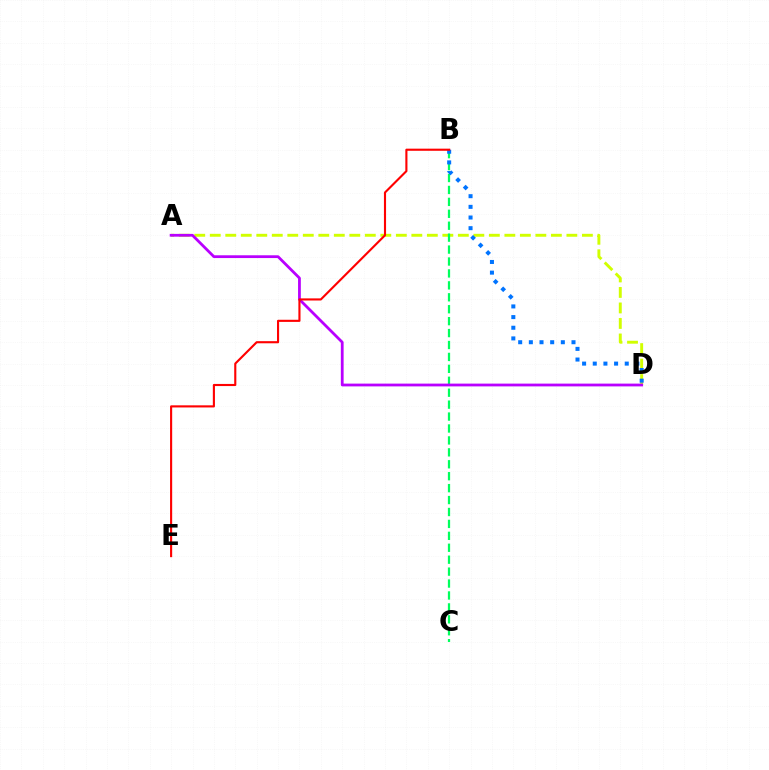{('A', 'D'): [{'color': '#d1ff00', 'line_style': 'dashed', 'thickness': 2.11}, {'color': '#b900ff', 'line_style': 'solid', 'thickness': 2.0}], ('B', 'C'): [{'color': '#00ff5c', 'line_style': 'dashed', 'thickness': 1.62}], ('B', 'D'): [{'color': '#0074ff', 'line_style': 'dotted', 'thickness': 2.9}], ('B', 'E'): [{'color': '#ff0000', 'line_style': 'solid', 'thickness': 1.53}]}